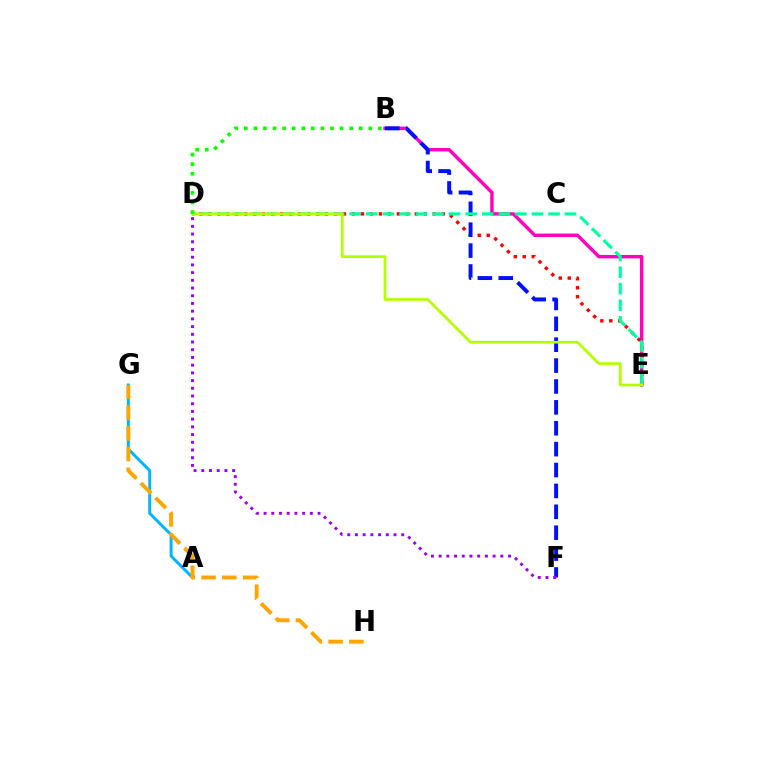{('B', 'E'): [{'color': '#ff00bd', 'line_style': 'solid', 'thickness': 2.46}], ('D', 'E'): [{'color': '#ff0000', 'line_style': 'dotted', 'thickness': 2.44}, {'color': '#00ff9d', 'line_style': 'dashed', 'thickness': 2.25}, {'color': '#b3ff00', 'line_style': 'solid', 'thickness': 1.98}], ('B', 'F'): [{'color': '#0010ff', 'line_style': 'dashed', 'thickness': 2.84}], ('A', 'G'): [{'color': '#00b5ff', 'line_style': 'solid', 'thickness': 2.12}], ('D', 'F'): [{'color': '#9b00ff', 'line_style': 'dotted', 'thickness': 2.1}], ('G', 'H'): [{'color': '#ffa500', 'line_style': 'dashed', 'thickness': 2.82}], ('B', 'D'): [{'color': '#08ff00', 'line_style': 'dotted', 'thickness': 2.6}]}